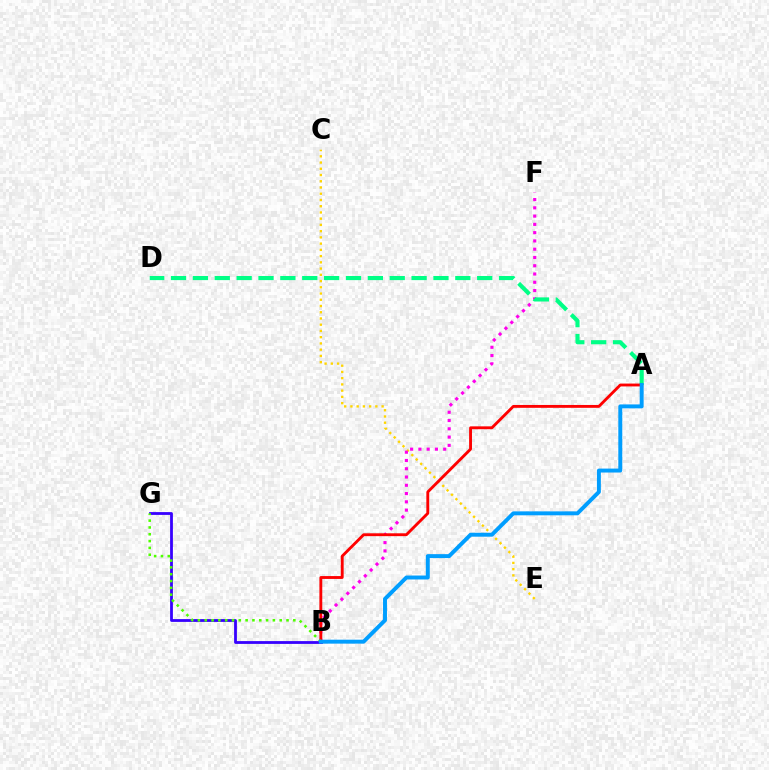{('B', 'G'): [{'color': '#3700ff', 'line_style': 'solid', 'thickness': 2.01}, {'color': '#4fff00', 'line_style': 'dotted', 'thickness': 1.85}], ('C', 'E'): [{'color': '#ffd500', 'line_style': 'dotted', 'thickness': 1.69}], ('B', 'F'): [{'color': '#ff00ed', 'line_style': 'dotted', 'thickness': 2.25}], ('A', 'D'): [{'color': '#00ff86', 'line_style': 'dashed', 'thickness': 2.97}], ('A', 'B'): [{'color': '#ff0000', 'line_style': 'solid', 'thickness': 2.06}, {'color': '#009eff', 'line_style': 'solid', 'thickness': 2.84}]}